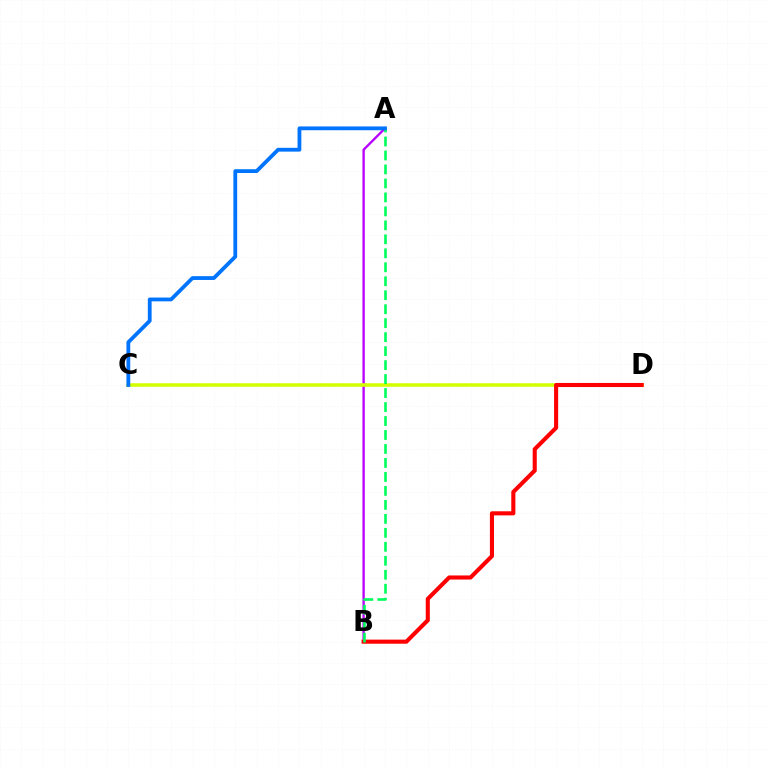{('A', 'B'): [{'color': '#b900ff', 'line_style': 'solid', 'thickness': 1.68}, {'color': '#00ff5c', 'line_style': 'dashed', 'thickness': 1.9}], ('C', 'D'): [{'color': '#d1ff00', 'line_style': 'solid', 'thickness': 2.55}], ('B', 'D'): [{'color': '#ff0000', 'line_style': 'solid', 'thickness': 2.95}], ('A', 'C'): [{'color': '#0074ff', 'line_style': 'solid', 'thickness': 2.74}]}